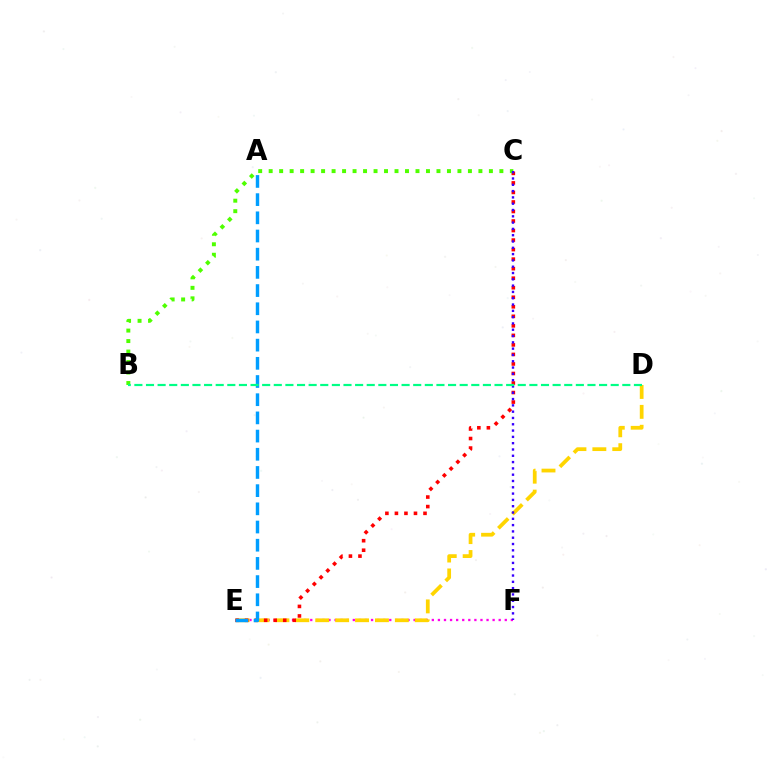{('E', 'F'): [{'color': '#ff00ed', 'line_style': 'dotted', 'thickness': 1.65}], ('D', 'E'): [{'color': '#ffd500', 'line_style': 'dashed', 'thickness': 2.7}], ('C', 'E'): [{'color': '#ff0000', 'line_style': 'dotted', 'thickness': 2.59}], ('A', 'E'): [{'color': '#009eff', 'line_style': 'dashed', 'thickness': 2.47}], ('B', 'C'): [{'color': '#4fff00', 'line_style': 'dotted', 'thickness': 2.85}], ('C', 'F'): [{'color': '#3700ff', 'line_style': 'dotted', 'thickness': 1.71}], ('B', 'D'): [{'color': '#00ff86', 'line_style': 'dashed', 'thickness': 1.58}]}